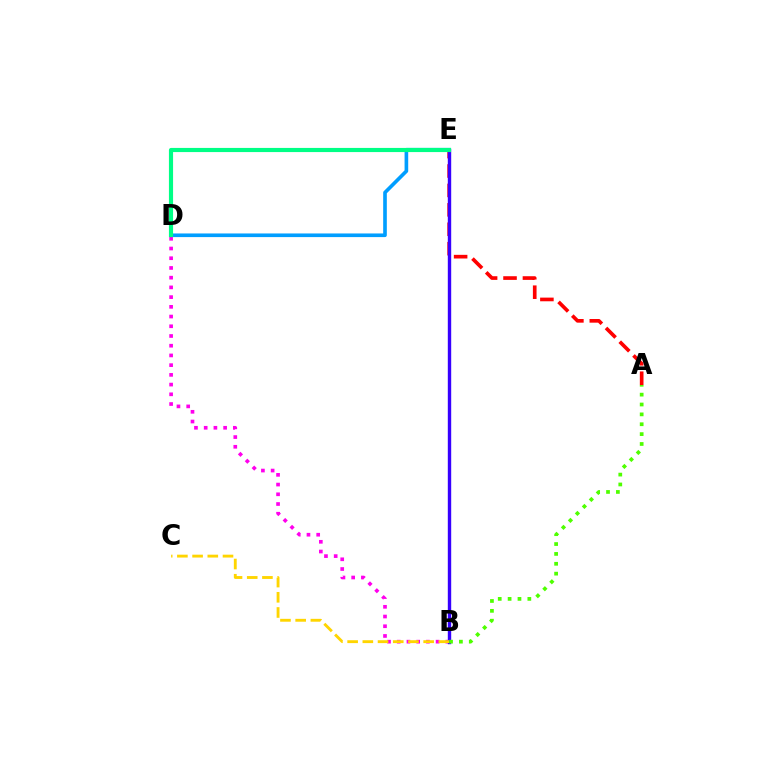{('B', 'D'): [{'color': '#ff00ed', 'line_style': 'dotted', 'thickness': 2.64}], ('D', 'E'): [{'color': '#009eff', 'line_style': 'solid', 'thickness': 2.62}, {'color': '#00ff86', 'line_style': 'solid', 'thickness': 2.99}], ('A', 'E'): [{'color': '#ff0000', 'line_style': 'dashed', 'thickness': 2.64}], ('B', 'E'): [{'color': '#3700ff', 'line_style': 'solid', 'thickness': 2.44}], ('B', 'C'): [{'color': '#ffd500', 'line_style': 'dashed', 'thickness': 2.07}], ('A', 'B'): [{'color': '#4fff00', 'line_style': 'dotted', 'thickness': 2.68}]}